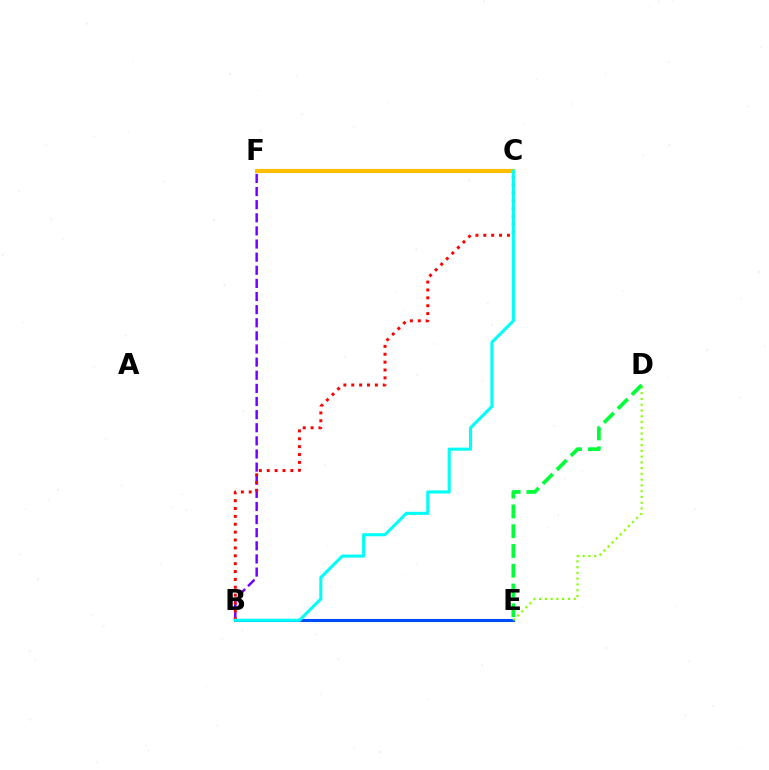{('C', 'F'): [{'color': '#ff00cf', 'line_style': 'dashed', 'thickness': 1.9}, {'color': '#ffbd00', 'line_style': 'solid', 'thickness': 2.97}], ('B', 'F'): [{'color': '#7200ff', 'line_style': 'dashed', 'thickness': 1.78}], ('B', 'E'): [{'color': '#004bff', 'line_style': 'solid', 'thickness': 2.21}], ('B', 'C'): [{'color': '#ff0000', 'line_style': 'dotted', 'thickness': 2.14}, {'color': '#00fff6', 'line_style': 'solid', 'thickness': 2.23}], ('D', 'E'): [{'color': '#84ff00', 'line_style': 'dotted', 'thickness': 1.56}, {'color': '#00ff39', 'line_style': 'dashed', 'thickness': 2.69}]}